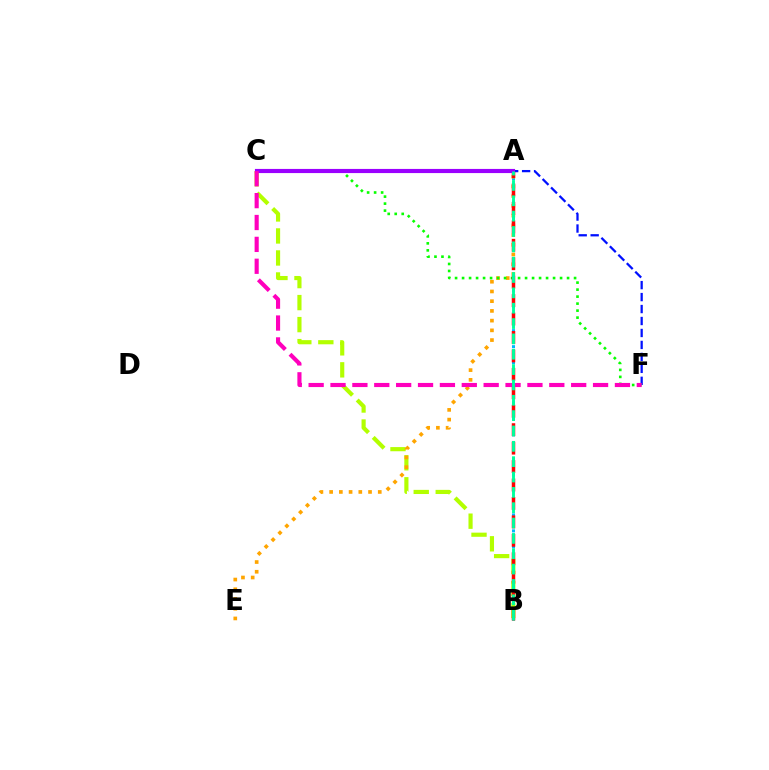{('A', 'F'): [{'color': '#0010ff', 'line_style': 'dashed', 'thickness': 1.63}], ('B', 'C'): [{'color': '#b3ff00', 'line_style': 'dashed', 'thickness': 2.99}], ('A', 'B'): [{'color': '#00b5ff', 'line_style': 'dotted', 'thickness': 2.18}, {'color': '#ff0000', 'line_style': 'dashed', 'thickness': 2.5}, {'color': '#00ff9d', 'line_style': 'dashed', 'thickness': 2.08}], ('A', 'E'): [{'color': '#ffa500', 'line_style': 'dotted', 'thickness': 2.64}], ('C', 'F'): [{'color': '#08ff00', 'line_style': 'dotted', 'thickness': 1.9}, {'color': '#ff00bd', 'line_style': 'dashed', 'thickness': 2.97}], ('A', 'C'): [{'color': '#9b00ff', 'line_style': 'solid', 'thickness': 2.99}]}